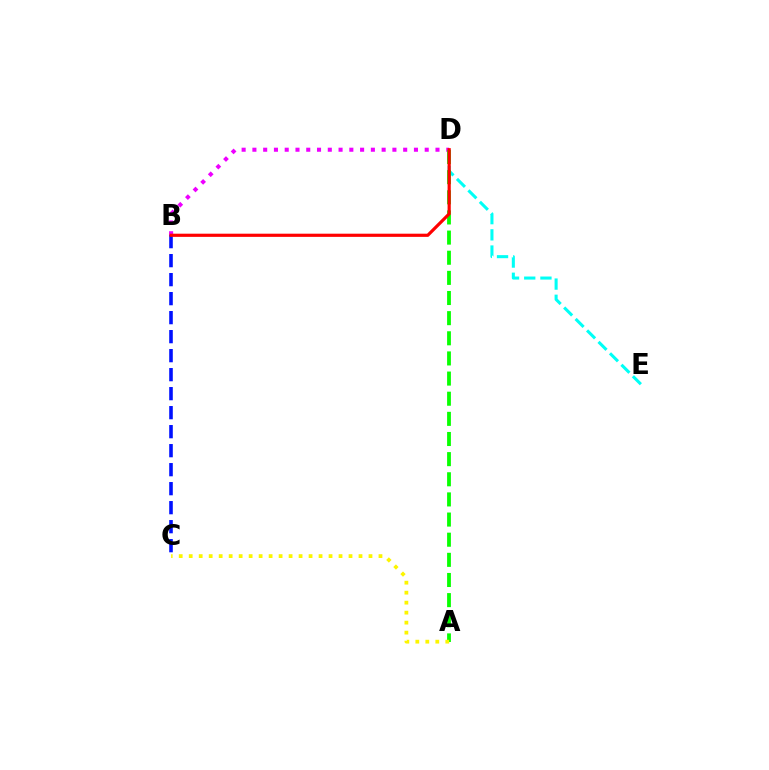{('D', 'E'): [{'color': '#00fff6', 'line_style': 'dashed', 'thickness': 2.2}], ('B', 'D'): [{'color': '#ee00ff', 'line_style': 'dotted', 'thickness': 2.93}, {'color': '#ff0000', 'line_style': 'solid', 'thickness': 2.29}], ('A', 'D'): [{'color': '#08ff00', 'line_style': 'dashed', 'thickness': 2.74}], ('A', 'C'): [{'color': '#fcf500', 'line_style': 'dotted', 'thickness': 2.71}], ('B', 'C'): [{'color': '#0010ff', 'line_style': 'dashed', 'thickness': 2.58}]}